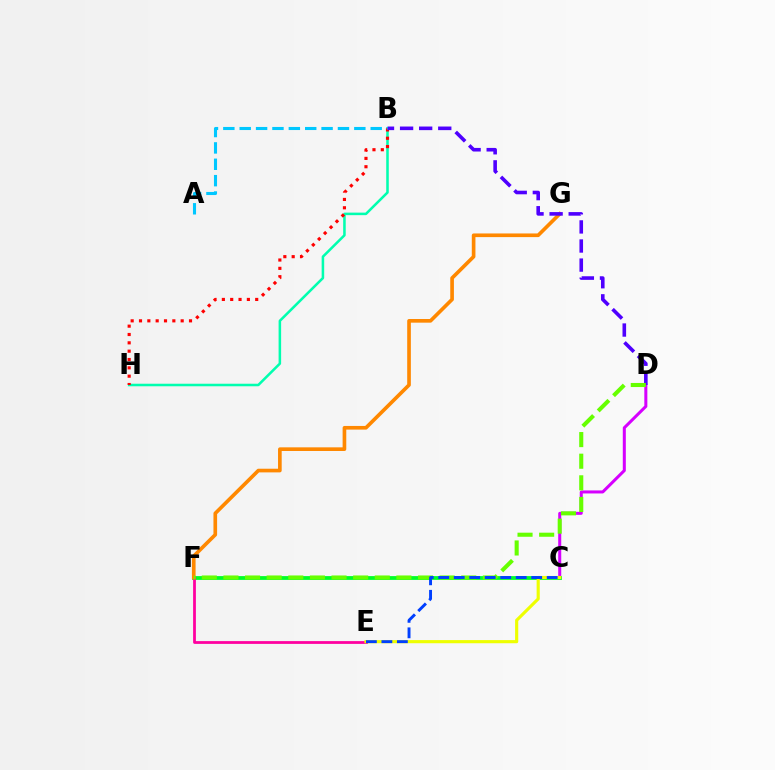{('C', 'D'): [{'color': '#d600ff', 'line_style': 'solid', 'thickness': 2.18}], ('C', 'F'): [{'color': '#00ff27', 'line_style': 'solid', 'thickness': 2.73}], ('E', 'F'): [{'color': '#ff00a0', 'line_style': 'solid', 'thickness': 2.0}], ('B', 'H'): [{'color': '#00ffaf', 'line_style': 'solid', 'thickness': 1.83}, {'color': '#ff0000', 'line_style': 'dotted', 'thickness': 2.26}], ('F', 'G'): [{'color': '#ff8800', 'line_style': 'solid', 'thickness': 2.63}], ('B', 'D'): [{'color': '#4f00ff', 'line_style': 'dashed', 'thickness': 2.59}], ('A', 'B'): [{'color': '#00c7ff', 'line_style': 'dashed', 'thickness': 2.22}], ('C', 'E'): [{'color': '#eeff00', 'line_style': 'solid', 'thickness': 2.26}, {'color': '#003fff', 'line_style': 'dashed', 'thickness': 2.1}], ('D', 'F'): [{'color': '#66ff00', 'line_style': 'dashed', 'thickness': 2.94}]}